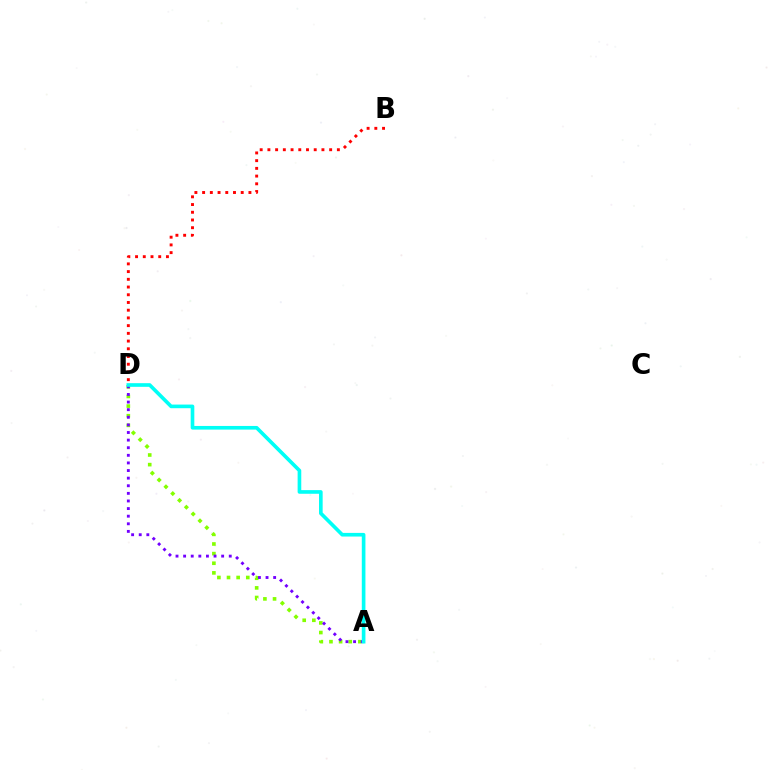{('A', 'D'): [{'color': '#84ff00', 'line_style': 'dotted', 'thickness': 2.62}, {'color': '#7200ff', 'line_style': 'dotted', 'thickness': 2.07}, {'color': '#00fff6', 'line_style': 'solid', 'thickness': 2.63}], ('B', 'D'): [{'color': '#ff0000', 'line_style': 'dotted', 'thickness': 2.1}]}